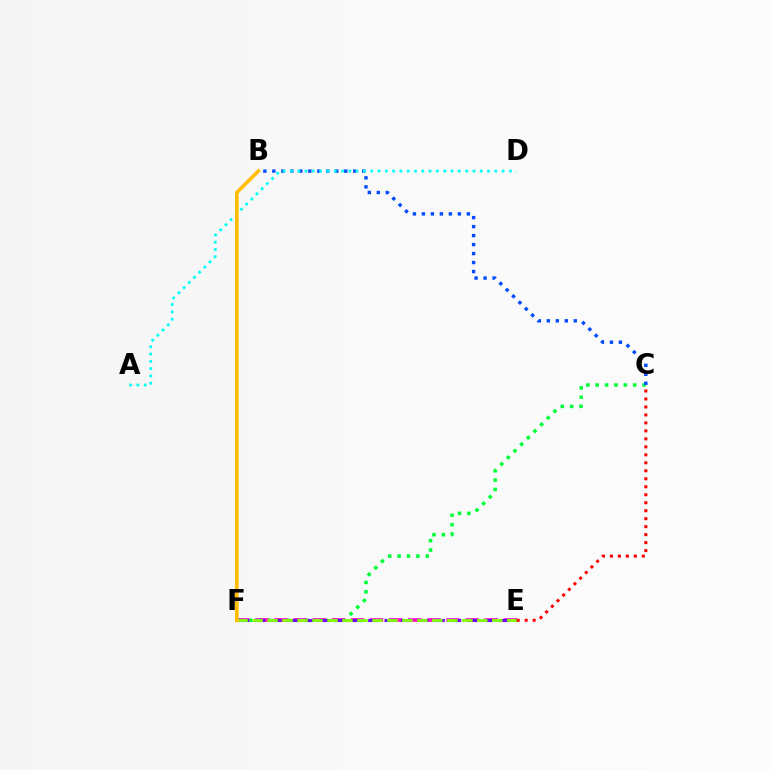{('C', 'F'): [{'color': '#00ff39', 'line_style': 'dotted', 'thickness': 2.55}], ('B', 'C'): [{'color': '#004bff', 'line_style': 'dotted', 'thickness': 2.44}], ('E', 'F'): [{'color': '#ff00cf', 'line_style': 'dashed', 'thickness': 2.6}, {'color': '#7200ff', 'line_style': 'dashed', 'thickness': 2.22}, {'color': '#84ff00', 'line_style': 'dashed', 'thickness': 2.04}], ('A', 'D'): [{'color': '#00fff6', 'line_style': 'dotted', 'thickness': 1.98}], ('B', 'F'): [{'color': '#ffbd00', 'line_style': 'solid', 'thickness': 2.58}], ('C', 'E'): [{'color': '#ff0000', 'line_style': 'dotted', 'thickness': 2.17}]}